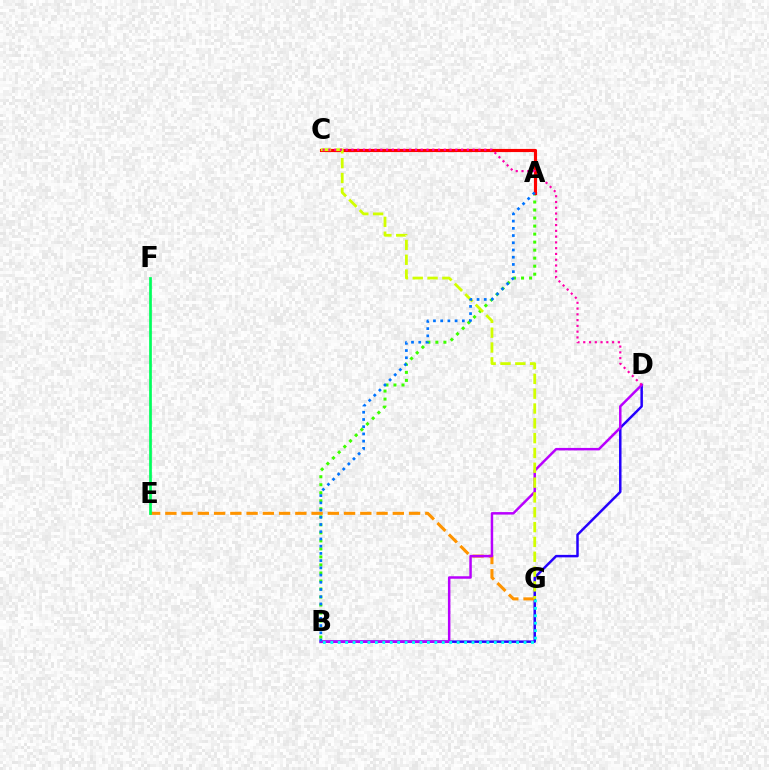{('B', 'D'): [{'color': '#2500ff', 'line_style': 'solid', 'thickness': 1.79}, {'color': '#b900ff', 'line_style': 'solid', 'thickness': 1.79}], ('E', 'G'): [{'color': '#ff9400', 'line_style': 'dashed', 'thickness': 2.21}], ('A', 'B'): [{'color': '#3dff00', 'line_style': 'dotted', 'thickness': 2.18}, {'color': '#0074ff', 'line_style': 'dotted', 'thickness': 1.96}], ('A', 'C'): [{'color': '#ff0000', 'line_style': 'solid', 'thickness': 2.27}], ('C', 'G'): [{'color': '#d1ff00', 'line_style': 'dashed', 'thickness': 2.01}], ('E', 'F'): [{'color': '#00ff5c', 'line_style': 'solid', 'thickness': 1.95}], ('C', 'D'): [{'color': '#ff00ac', 'line_style': 'dotted', 'thickness': 1.57}], ('B', 'G'): [{'color': '#00fff6', 'line_style': 'dotted', 'thickness': 2.02}]}